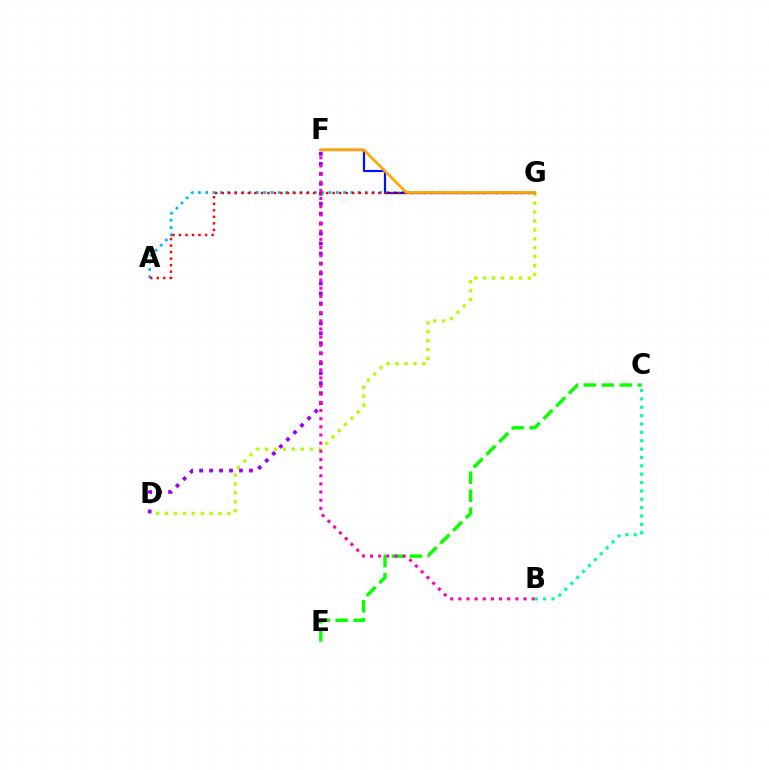{('D', 'G'): [{'color': '#b3ff00', 'line_style': 'dotted', 'thickness': 2.42}], ('D', 'F'): [{'color': '#9b00ff', 'line_style': 'dotted', 'thickness': 2.71}], ('C', 'E'): [{'color': '#08ff00', 'line_style': 'dashed', 'thickness': 2.44}], ('A', 'G'): [{'color': '#00b5ff', 'line_style': 'dotted', 'thickness': 1.97}, {'color': '#ff0000', 'line_style': 'dotted', 'thickness': 1.77}], ('B', 'F'): [{'color': '#ff00bd', 'line_style': 'dotted', 'thickness': 2.22}], ('F', 'G'): [{'color': '#0010ff', 'line_style': 'solid', 'thickness': 1.58}, {'color': '#ffa500', 'line_style': 'solid', 'thickness': 1.96}], ('B', 'C'): [{'color': '#00ff9d', 'line_style': 'dotted', 'thickness': 2.27}]}